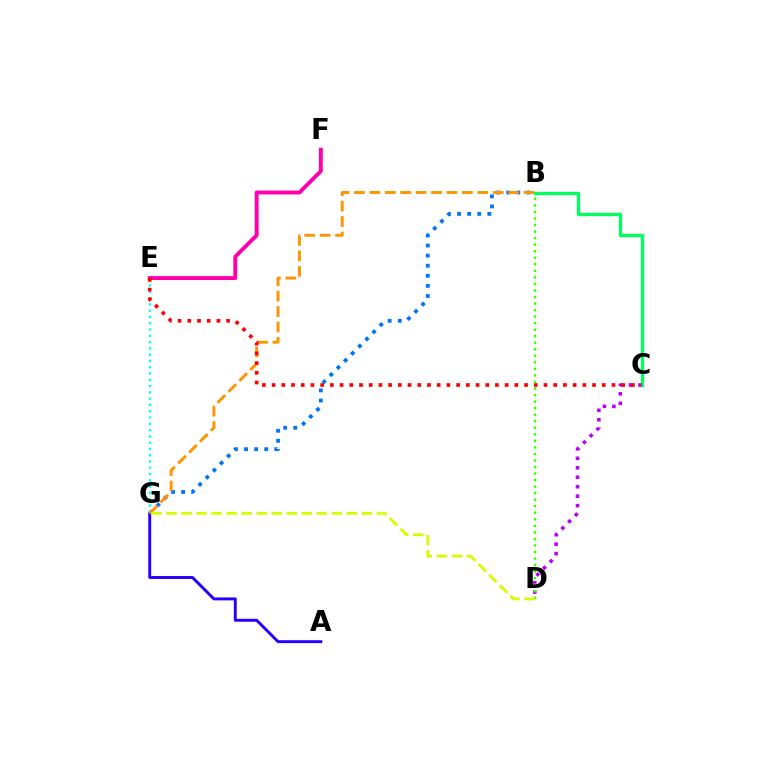{('A', 'G'): [{'color': '#2500ff', 'line_style': 'solid', 'thickness': 2.12}], ('B', 'G'): [{'color': '#0074ff', 'line_style': 'dotted', 'thickness': 2.74}, {'color': '#ff9400', 'line_style': 'dashed', 'thickness': 2.09}], ('E', 'G'): [{'color': '#00fff6', 'line_style': 'dotted', 'thickness': 1.71}], ('C', 'D'): [{'color': '#b900ff', 'line_style': 'dotted', 'thickness': 2.57}], ('B', 'C'): [{'color': '#00ff5c', 'line_style': 'solid', 'thickness': 2.38}], ('E', 'F'): [{'color': '#ff00ac', 'line_style': 'solid', 'thickness': 2.81}], ('C', 'E'): [{'color': '#ff0000', 'line_style': 'dotted', 'thickness': 2.64}], ('B', 'D'): [{'color': '#3dff00', 'line_style': 'dotted', 'thickness': 1.78}], ('D', 'G'): [{'color': '#d1ff00', 'line_style': 'dashed', 'thickness': 2.04}]}